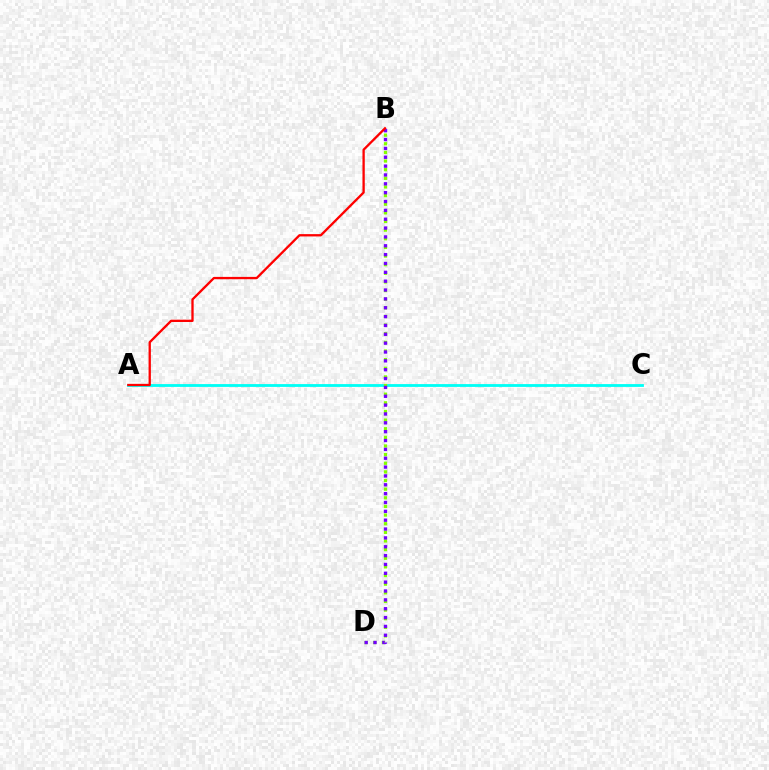{('A', 'C'): [{'color': '#00fff6', 'line_style': 'solid', 'thickness': 2.03}], ('B', 'D'): [{'color': '#84ff00', 'line_style': 'dotted', 'thickness': 2.35}, {'color': '#7200ff', 'line_style': 'dotted', 'thickness': 2.41}], ('A', 'B'): [{'color': '#ff0000', 'line_style': 'solid', 'thickness': 1.67}]}